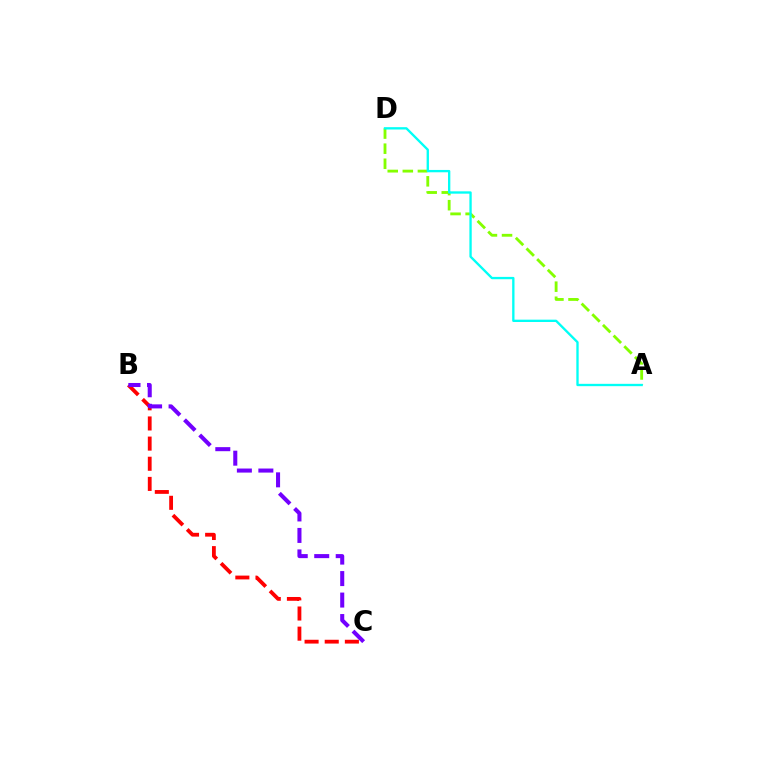{('B', 'C'): [{'color': '#ff0000', 'line_style': 'dashed', 'thickness': 2.74}, {'color': '#7200ff', 'line_style': 'dashed', 'thickness': 2.92}], ('A', 'D'): [{'color': '#84ff00', 'line_style': 'dashed', 'thickness': 2.05}, {'color': '#00fff6', 'line_style': 'solid', 'thickness': 1.68}]}